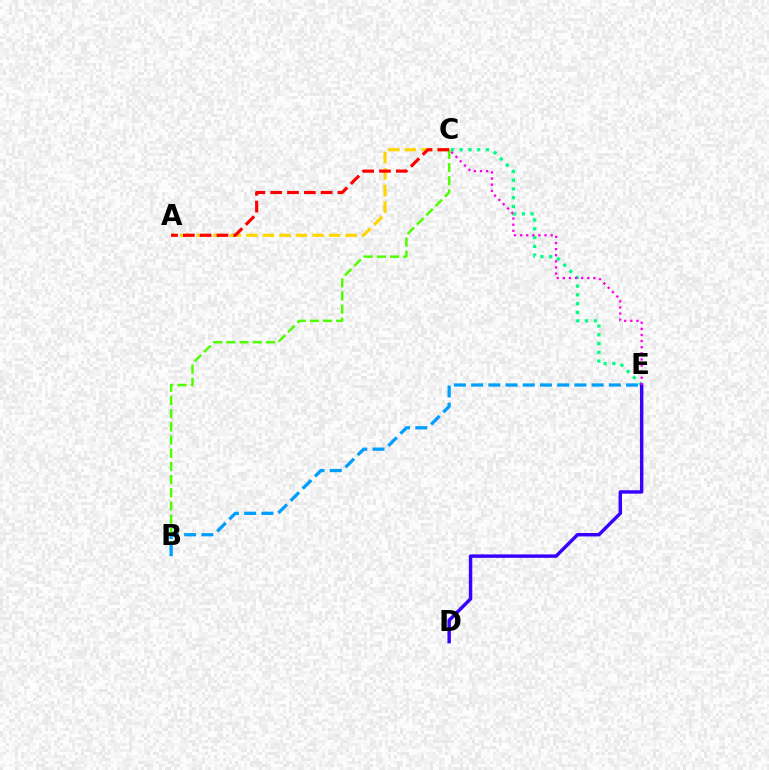{('B', 'C'): [{'color': '#4fff00', 'line_style': 'dashed', 'thickness': 1.79}], ('A', 'C'): [{'color': '#ffd500', 'line_style': 'dashed', 'thickness': 2.25}, {'color': '#ff0000', 'line_style': 'dashed', 'thickness': 2.28}], ('C', 'E'): [{'color': '#00ff86', 'line_style': 'dotted', 'thickness': 2.38}, {'color': '#ff00ed', 'line_style': 'dotted', 'thickness': 1.66}], ('D', 'E'): [{'color': '#3700ff', 'line_style': 'solid', 'thickness': 2.47}], ('B', 'E'): [{'color': '#009eff', 'line_style': 'dashed', 'thickness': 2.34}]}